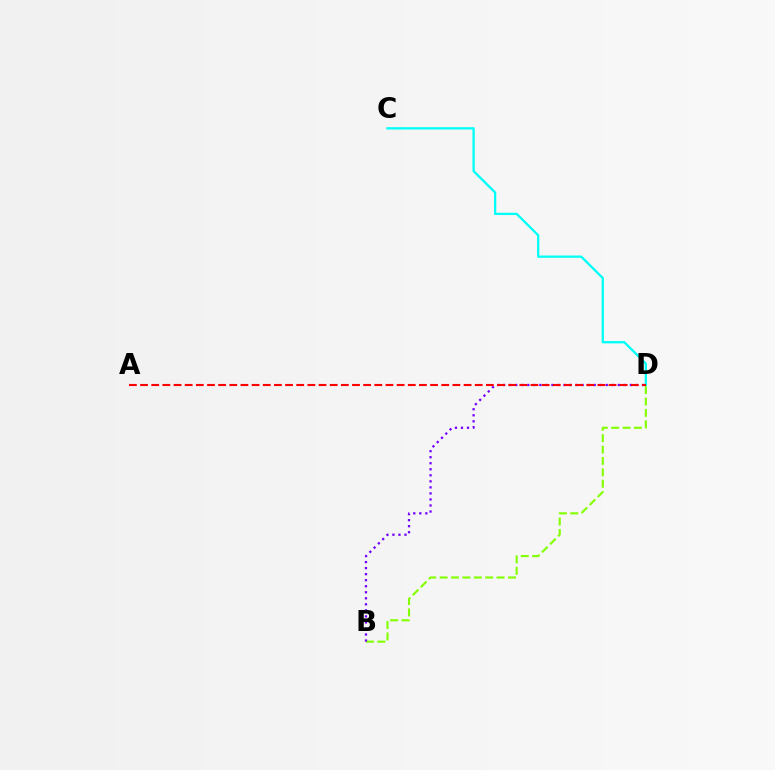{('B', 'D'): [{'color': '#84ff00', 'line_style': 'dashed', 'thickness': 1.55}, {'color': '#7200ff', 'line_style': 'dotted', 'thickness': 1.64}], ('C', 'D'): [{'color': '#00fff6', 'line_style': 'solid', 'thickness': 1.66}], ('A', 'D'): [{'color': '#ff0000', 'line_style': 'dashed', 'thickness': 1.52}]}